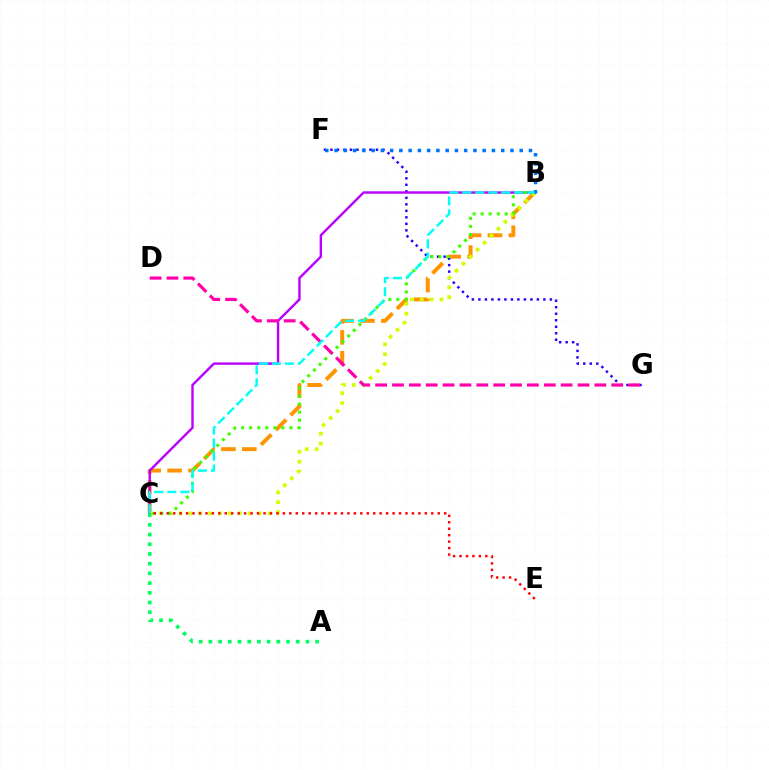{('B', 'C'): [{'color': '#ff9400', 'line_style': 'dashed', 'thickness': 2.84}, {'color': '#d1ff00', 'line_style': 'dotted', 'thickness': 2.68}, {'color': '#b900ff', 'line_style': 'solid', 'thickness': 1.73}, {'color': '#3dff00', 'line_style': 'dotted', 'thickness': 2.19}, {'color': '#00fff6', 'line_style': 'dashed', 'thickness': 1.76}], ('F', 'G'): [{'color': '#2500ff', 'line_style': 'dotted', 'thickness': 1.77}], ('A', 'C'): [{'color': '#00ff5c', 'line_style': 'dotted', 'thickness': 2.64}], ('B', 'F'): [{'color': '#0074ff', 'line_style': 'dotted', 'thickness': 2.52}], ('C', 'E'): [{'color': '#ff0000', 'line_style': 'dotted', 'thickness': 1.75}], ('D', 'G'): [{'color': '#ff00ac', 'line_style': 'dashed', 'thickness': 2.29}]}